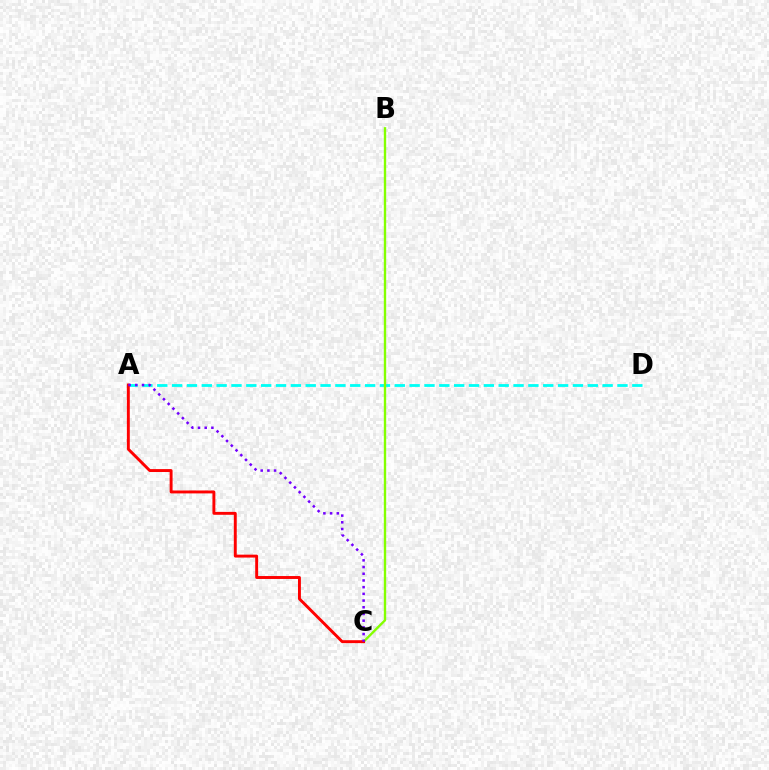{('A', 'D'): [{'color': '#00fff6', 'line_style': 'dashed', 'thickness': 2.02}], ('B', 'C'): [{'color': '#84ff00', 'line_style': 'solid', 'thickness': 1.71}], ('A', 'C'): [{'color': '#ff0000', 'line_style': 'solid', 'thickness': 2.1}, {'color': '#7200ff', 'line_style': 'dotted', 'thickness': 1.82}]}